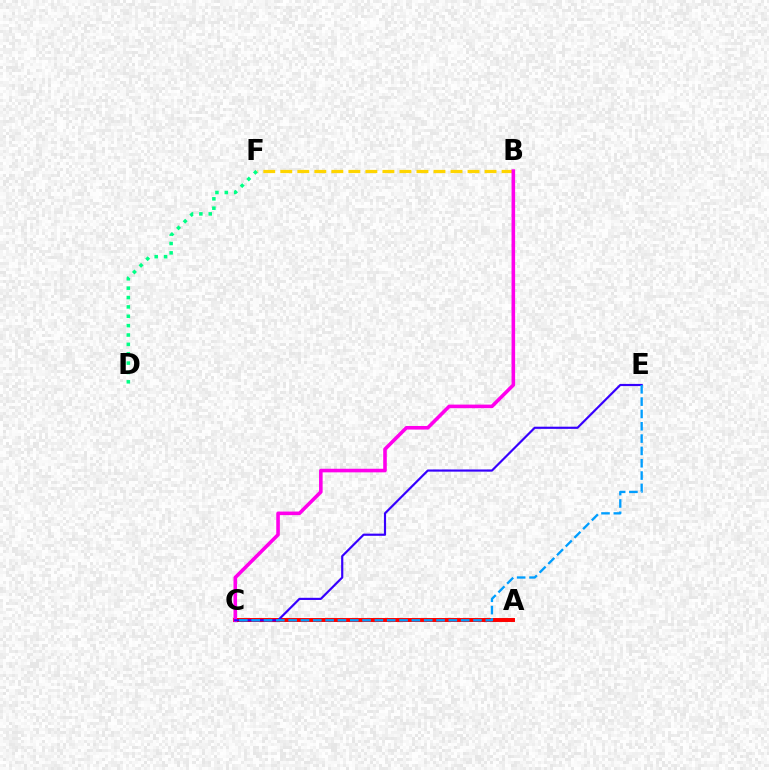{('A', 'C'): [{'color': '#4fff00', 'line_style': 'dashed', 'thickness': 2.59}, {'color': '#ff0000', 'line_style': 'solid', 'thickness': 2.85}], ('B', 'F'): [{'color': '#ffd500', 'line_style': 'dashed', 'thickness': 2.31}], ('B', 'C'): [{'color': '#ff00ed', 'line_style': 'solid', 'thickness': 2.58}], ('D', 'F'): [{'color': '#00ff86', 'line_style': 'dotted', 'thickness': 2.54}], ('C', 'E'): [{'color': '#3700ff', 'line_style': 'solid', 'thickness': 1.57}, {'color': '#009eff', 'line_style': 'dashed', 'thickness': 1.67}]}